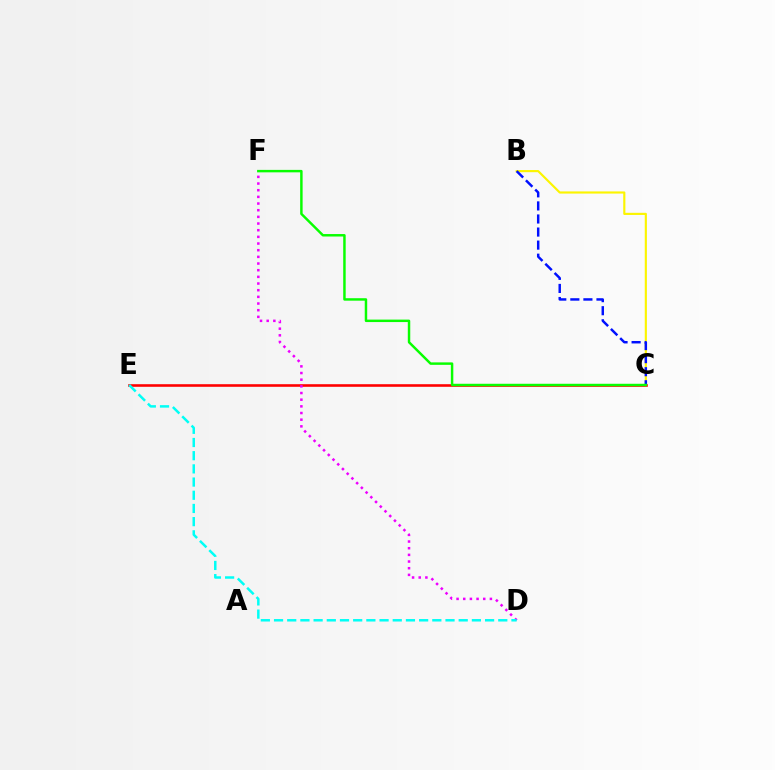{('C', 'E'): [{'color': '#ff0000', 'line_style': 'solid', 'thickness': 1.87}], ('B', 'C'): [{'color': '#fcf500', 'line_style': 'solid', 'thickness': 1.55}, {'color': '#0010ff', 'line_style': 'dashed', 'thickness': 1.78}], ('D', 'F'): [{'color': '#ee00ff', 'line_style': 'dotted', 'thickness': 1.81}], ('D', 'E'): [{'color': '#00fff6', 'line_style': 'dashed', 'thickness': 1.79}], ('C', 'F'): [{'color': '#08ff00', 'line_style': 'solid', 'thickness': 1.77}]}